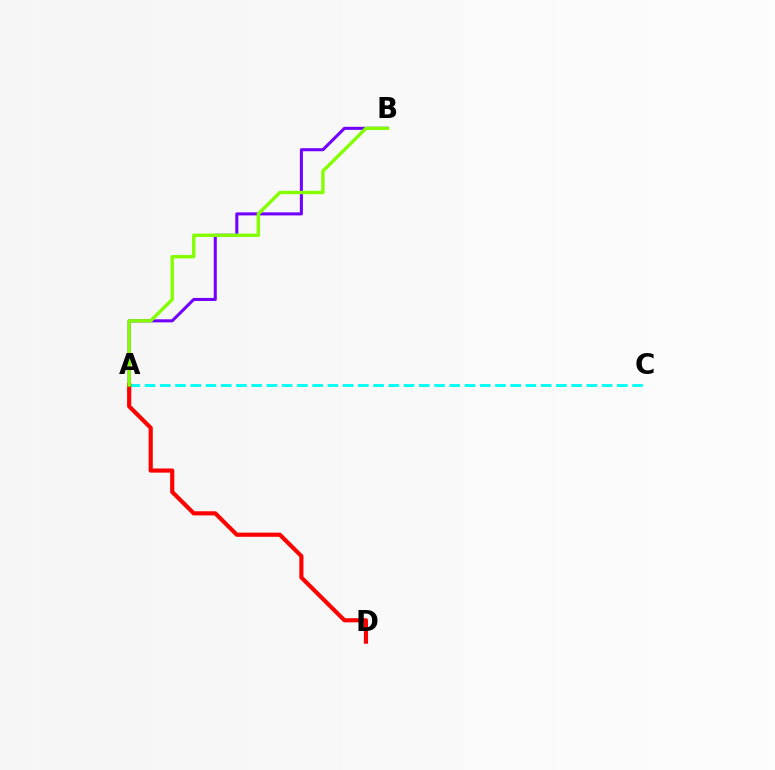{('A', 'B'): [{'color': '#7200ff', 'line_style': 'solid', 'thickness': 2.2}, {'color': '#84ff00', 'line_style': 'solid', 'thickness': 2.44}], ('A', 'C'): [{'color': '#00fff6', 'line_style': 'dashed', 'thickness': 2.07}], ('A', 'D'): [{'color': '#ff0000', 'line_style': 'solid', 'thickness': 2.98}]}